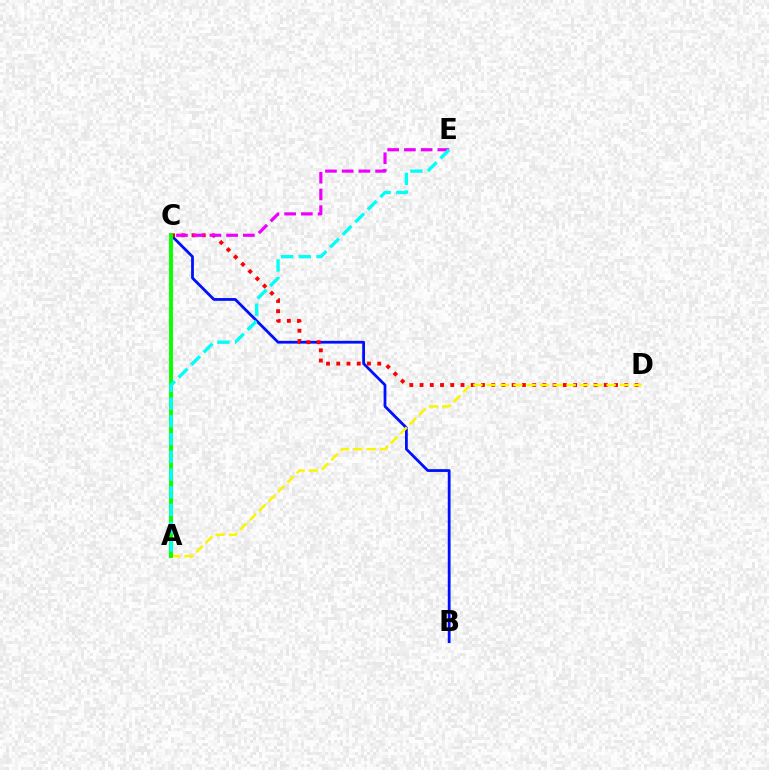{('B', 'C'): [{'color': '#0010ff', 'line_style': 'solid', 'thickness': 2.01}], ('C', 'D'): [{'color': '#ff0000', 'line_style': 'dotted', 'thickness': 2.78}], ('C', 'E'): [{'color': '#ee00ff', 'line_style': 'dashed', 'thickness': 2.27}], ('A', 'D'): [{'color': '#fcf500', 'line_style': 'dashed', 'thickness': 1.81}], ('A', 'C'): [{'color': '#08ff00', 'line_style': 'solid', 'thickness': 2.8}], ('A', 'E'): [{'color': '#00fff6', 'line_style': 'dashed', 'thickness': 2.41}]}